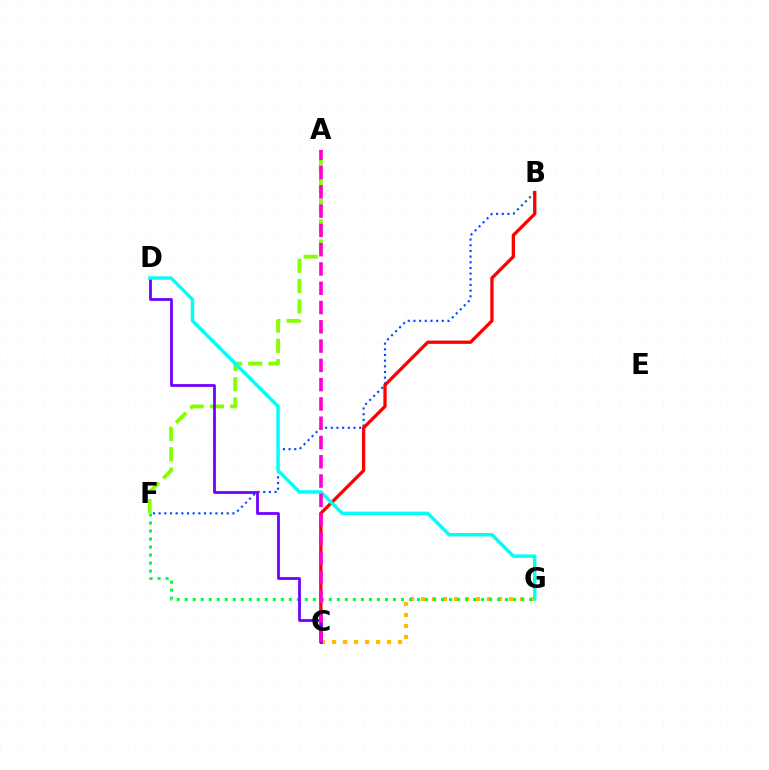{('B', 'F'): [{'color': '#004bff', 'line_style': 'dotted', 'thickness': 1.54}], ('B', 'C'): [{'color': '#ff0000', 'line_style': 'solid', 'thickness': 2.37}], ('C', 'G'): [{'color': '#ffbd00', 'line_style': 'dotted', 'thickness': 2.99}], ('F', 'G'): [{'color': '#00ff39', 'line_style': 'dotted', 'thickness': 2.18}], ('A', 'F'): [{'color': '#84ff00', 'line_style': 'dashed', 'thickness': 2.76}], ('C', 'D'): [{'color': '#7200ff', 'line_style': 'solid', 'thickness': 2.0}], ('D', 'G'): [{'color': '#00fff6', 'line_style': 'solid', 'thickness': 2.48}], ('A', 'C'): [{'color': '#ff00cf', 'line_style': 'dashed', 'thickness': 2.62}]}